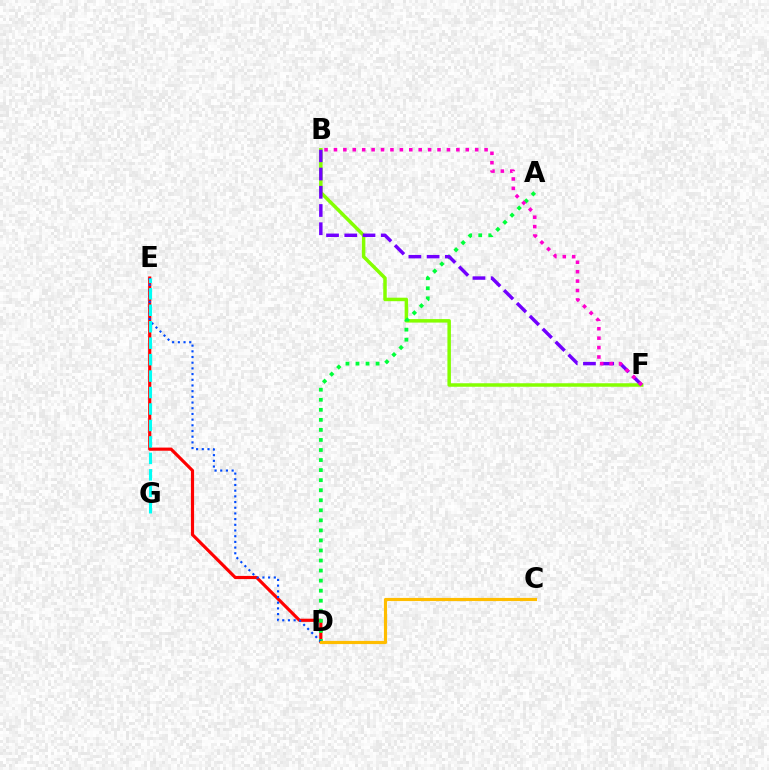{('B', 'F'): [{'color': '#84ff00', 'line_style': 'solid', 'thickness': 2.52}, {'color': '#7200ff', 'line_style': 'dashed', 'thickness': 2.48}, {'color': '#ff00cf', 'line_style': 'dotted', 'thickness': 2.56}], ('D', 'E'): [{'color': '#ff0000', 'line_style': 'solid', 'thickness': 2.28}, {'color': '#004bff', 'line_style': 'dotted', 'thickness': 1.55}], ('A', 'D'): [{'color': '#00ff39', 'line_style': 'dotted', 'thickness': 2.73}], ('E', 'G'): [{'color': '#00fff6', 'line_style': 'dashed', 'thickness': 2.24}], ('C', 'D'): [{'color': '#ffbd00', 'line_style': 'solid', 'thickness': 2.27}]}